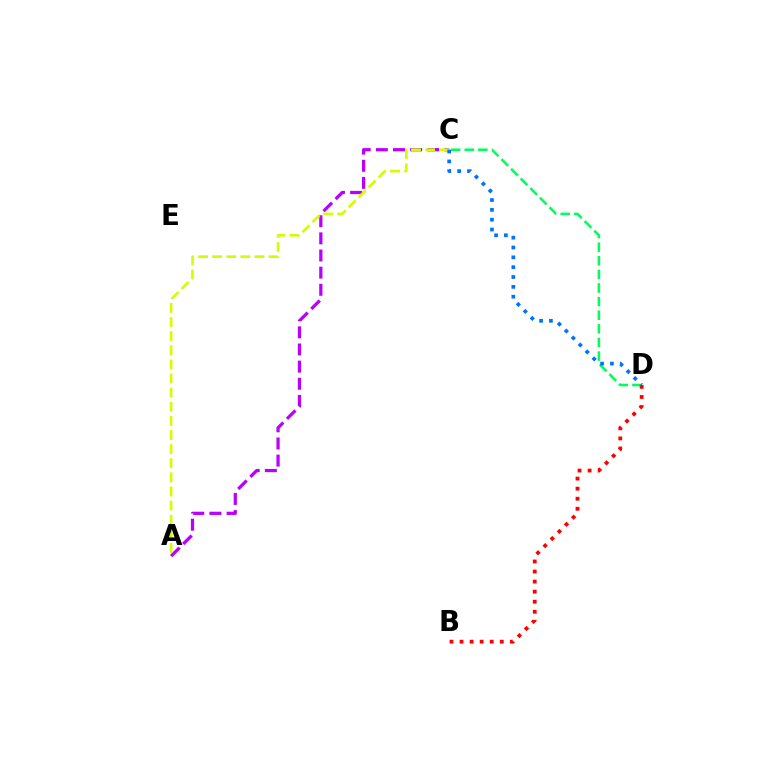{('C', 'D'): [{'color': '#00ff5c', 'line_style': 'dashed', 'thickness': 1.85}, {'color': '#0074ff', 'line_style': 'dotted', 'thickness': 2.67}], ('A', 'C'): [{'color': '#b900ff', 'line_style': 'dashed', 'thickness': 2.33}, {'color': '#d1ff00', 'line_style': 'dashed', 'thickness': 1.92}], ('B', 'D'): [{'color': '#ff0000', 'line_style': 'dotted', 'thickness': 2.73}]}